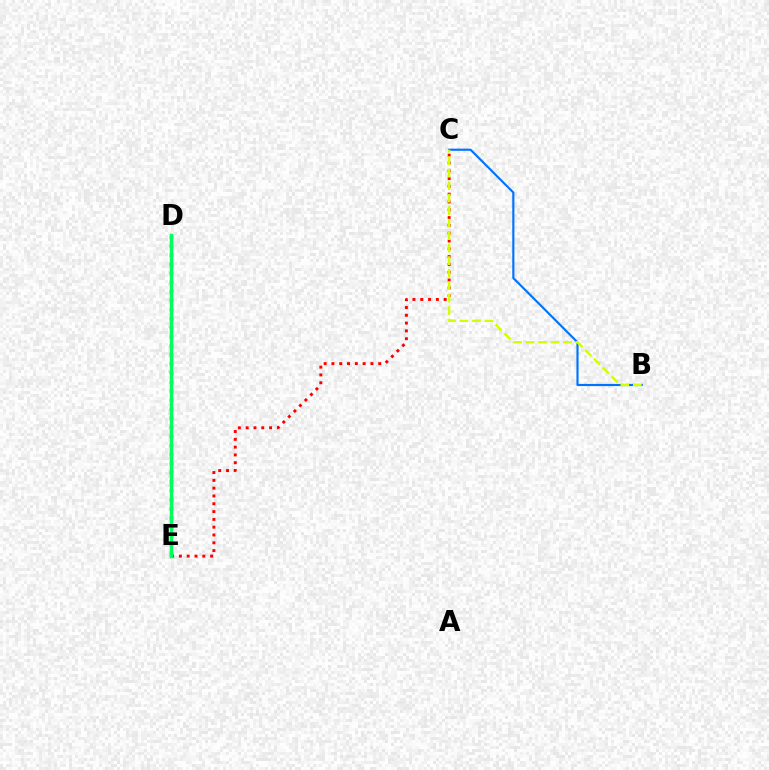{('D', 'E'): [{'color': '#b900ff', 'line_style': 'dotted', 'thickness': 2.46}, {'color': '#00ff5c', 'line_style': 'solid', 'thickness': 2.49}], ('C', 'E'): [{'color': '#ff0000', 'line_style': 'dotted', 'thickness': 2.12}], ('B', 'C'): [{'color': '#0074ff', 'line_style': 'solid', 'thickness': 1.56}, {'color': '#d1ff00', 'line_style': 'dashed', 'thickness': 1.7}]}